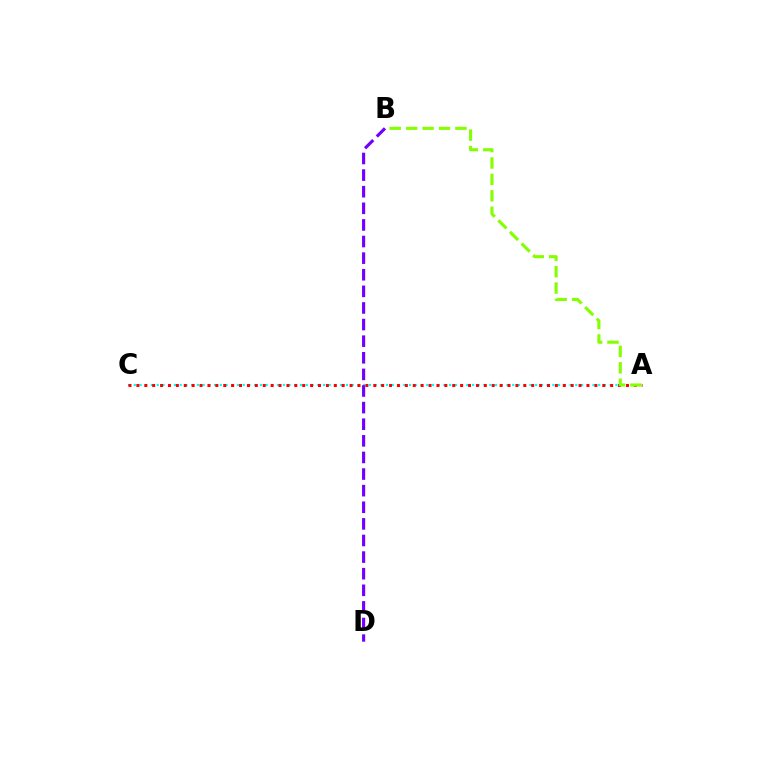{('A', 'C'): [{'color': '#00fff6', 'line_style': 'dotted', 'thickness': 1.56}, {'color': '#ff0000', 'line_style': 'dotted', 'thickness': 2.15}], ('B', 'D'): [{'color': '#7200ff', 'line_style': 'dashed', 'thickness': 2.26}], ('A', 'B'): [{'color': '#84ff00', 'line_style': 'dashed', 'thickness': 2.23}]}